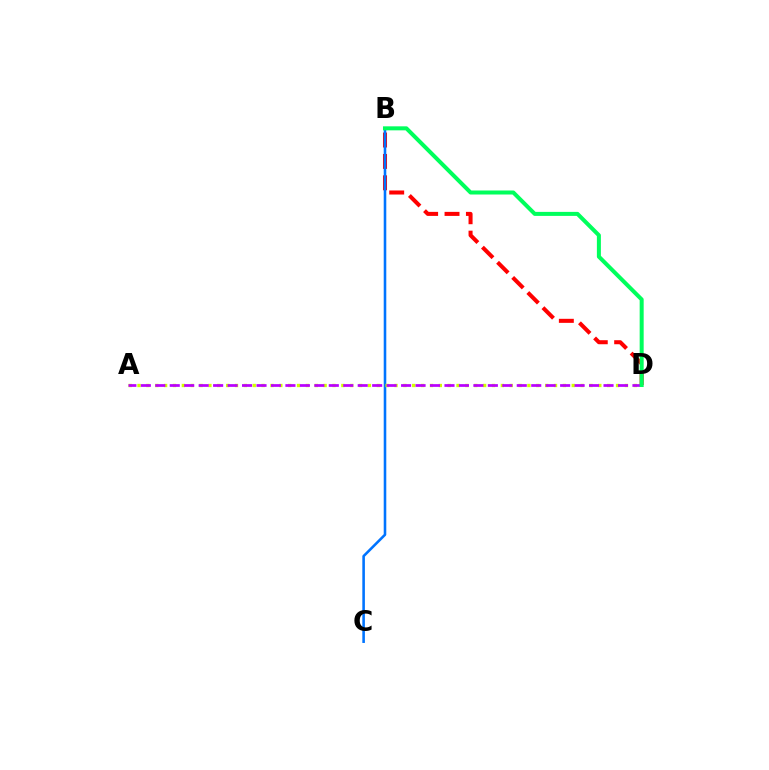{('B', 'D'): [{'color': '#ff0000', 'line_style': 'dashed', 'thickness': 2.91}, {'color': '#00ff5c', 'line_style': 'solid', 'thickness': 2.89}], ('B', 'C'): [{'color': '#0074ff', 'line_style': 'solid', 'thickness': 1.86}], ('A', 'D'): [{'color': '#d1ff00', 'line_style': 'dotted', 'thickness': 2.41}, {'color': '#b900ff', 'line_style': 'dashed', 'thickness': 1.96}]}